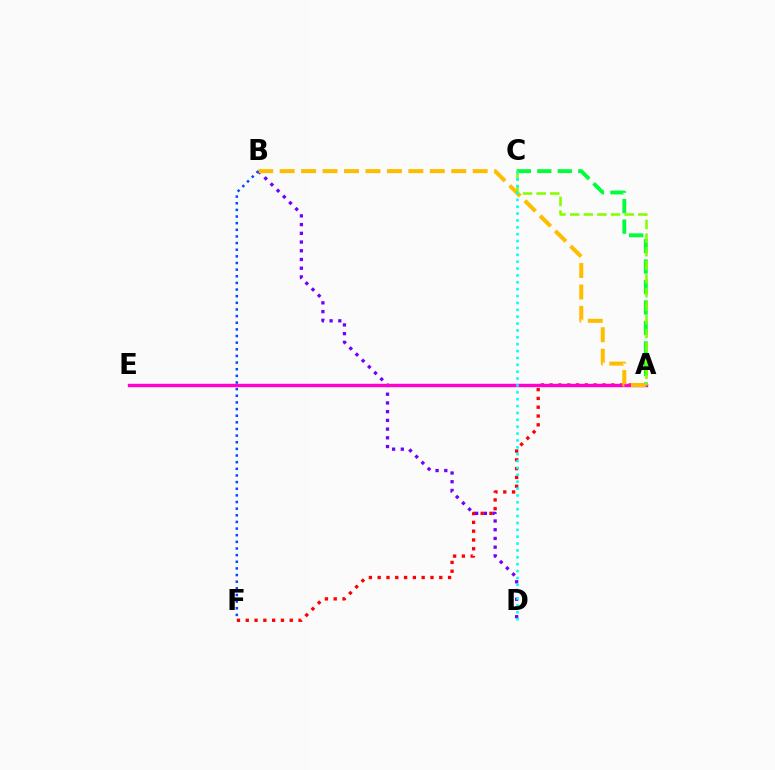{('A', 'F'): [{'color': '#ff0000', 'line_style': 'dotted', 'thickness': 2.39}], ('B', 'D'): [{'color': '#7200ff', 'line_style': 'dotted', 'thickness': 2.37}], ('A', 'C'): [{'color': '#00ff39', 'line_style': 'dashed', 'thickness': 2.78}, {'color': '#84ff00', 'line_style': 'dashed', 'thickness': 1.85}], ('A', 'E'): [{'color': '#ff00cf', 'line_style': 'solid', 'thickness': 2.45}], ('A', 'B'): [{'color': '#ffbd00', 'line_style': 'dashed', 'thickness': 2.91}], ('C', 'D'): [{'color': '#00fff6', 'line_style': 'dotted', 'thickness': 1.87}], ('B', 'F'): [{'color': '#004bff', 'line_style': 'dotted', 'thickness': 1.8}]}